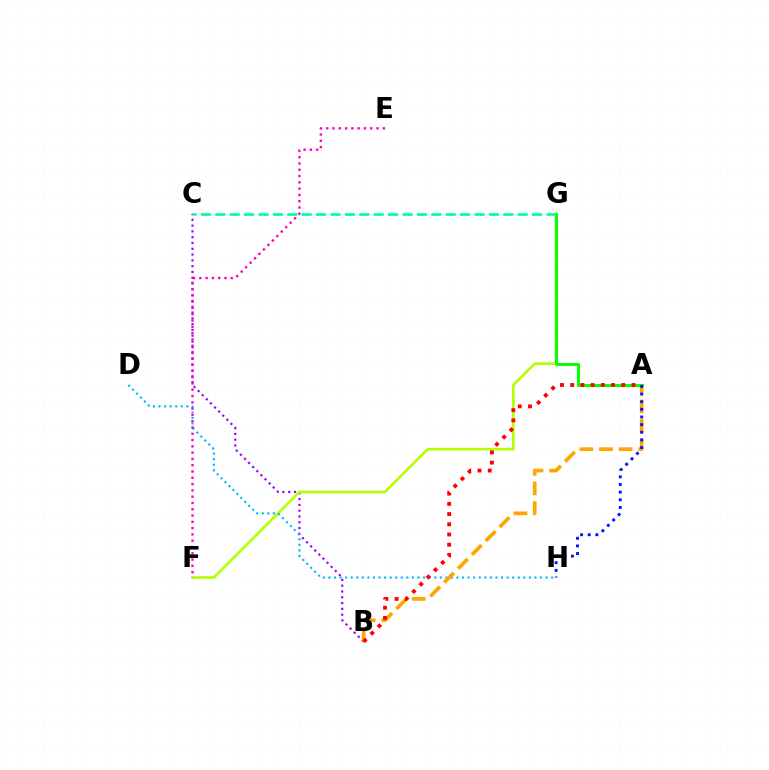{('B', 'C'): [{'color': '#9b00ff', 'line_style': 'dotted', 'thickness': 1.57}], ('F', 'G'): [{'color': '#b3ff00', 'line_style': 'solid', 'thickness': 1.88}], ('A', 'G'): [{'color': '#08ff00', 'line_style': 'solid', 'thickness': 2.18}], ('D', 'H'): [{'color': '#00b5ff', 'line_style': 'dotted', 'thickness': 1.51}], ('A', 'B'): [{'color': '#ffa500', 'line_style': 'dashed', 'thickness': 2.66}, {'color': '#ff0000', 'line_style': 'dotted', 'thickness': 2.78}], ('C', 'G'): [{'color': '#00ff9d', 'line_style': 'dashed', 'thickness': 1.96}], ('E', 'F'): [{'color': '#ff00bd', 'line_style': 'dotted', 'thickness': 1.71}], ('A', 'H'): [{'color': '#0010ff', 'line_style': 'dotted', 'thickness': 2.08}]}